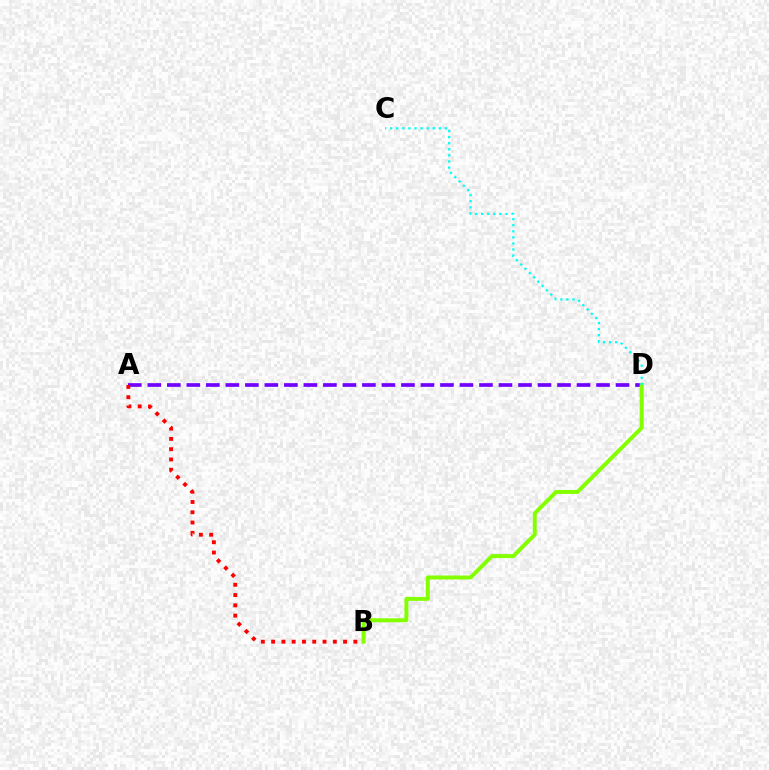{('A', 'D'): [{'color': '#7200ff', 'line_style': 'dashed', 'thickness': 2.65}], ('B', 'D'): [{'color': '#84ff00', 'line_style': 'solid', 'thickness': 2.86}], ('C', 'D'): [{'color': '#00fff6', 'line_style': 'dotted', 'thickness': 1.65}], ('A', 'B'): [{'color': '#ff0000', 'line_style': 'dotted', 'thickness': 2.79}]}